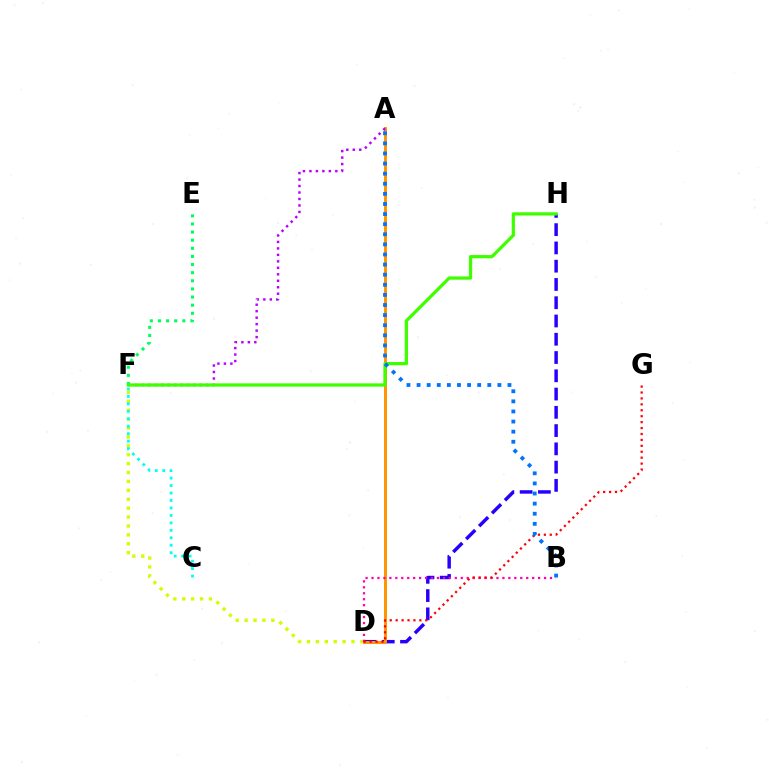{('D', 'H'): [{'color': '#2500ff', 'line_style': 'dashed', 'thickness': 2.48}], ('D', 'F'): [{'color': '#d1ff00', 'line_style': 'dotted', 'thickness': 2.42}], ('A', 'D'): [{'color': '#ff9400', 'line_style': 'solid', 'thickness': 2.13}], ('B', 'D'): [{'color': '#ff00ac', 'line_style': 'dotted', 'thickness': 1.62}], ('A', 'F'): [{'color': '#b900ff', 'line_style': 'dotted', 'thickness': 1.76}], ('E', 'F'): [{'color': '#00ff5c', 'line_style': 'dotted', 'thickness': 2.21}], ('C', 'F'): [{'color': '#00fff6', 'line_style': 'dotted', 'thickness': 2.03}], ('D', 'G'): [{'color': '#ff0000', 'line_style': 'dotted', 'thickness': 1.61}], ('F', 'H'): [{'color': '#3dff00', 'line_style': 'solid', 'thickness': 2.33}], ('A', 'B'): [{'color': '#0074ff', 'line_style': 'dotted', 'thickness': 2.74}]}